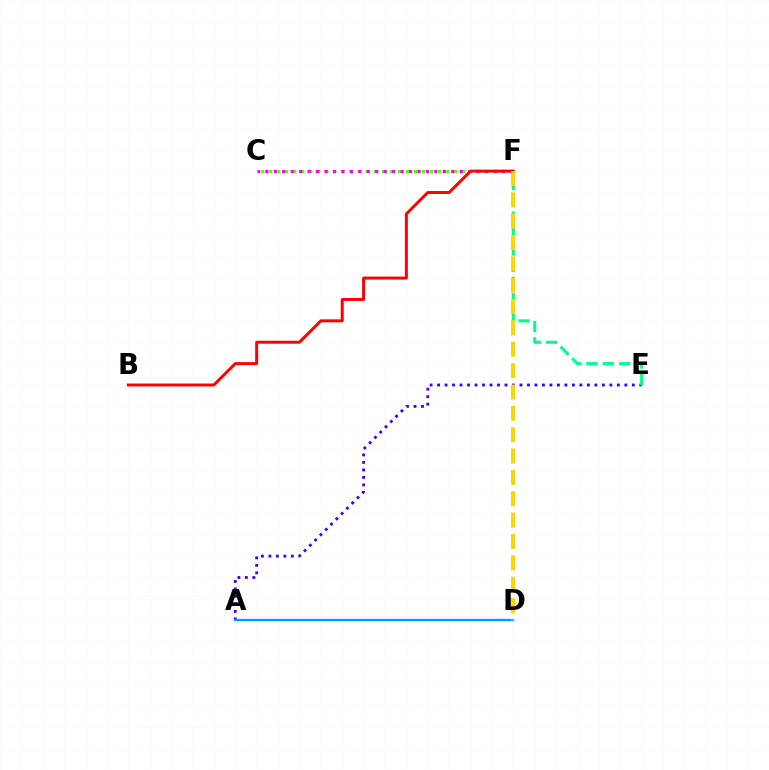{('A', 'E'): [{'color': '#3700ff', 'line_style': 'dotted', 'thickness': 2.04}], ('C', 'F'): [{'color': '#4fff00', 'line_style': 'dotted', 'thickness': 2.19}, {'color': '#ff00ed', 'line_style': 'dotted', 'thickness': 2.3}], ('A', 'D'): [{'color': '#009eff', 'line_style': 'solid', 'thickness': 1.67}], ('B', 'F'): [{'color': '#ff0000', 'line_style': 'solid', 'thickness': 2.14}], ('E', 'F'): [{'color': '#00ff86', 'line_style': 'dashed', 'thickness': 2.22}], ('D', 'F'): [{'color': '#ffd500', 'line_style': 'dashed', 'thickness': 2.9}]}